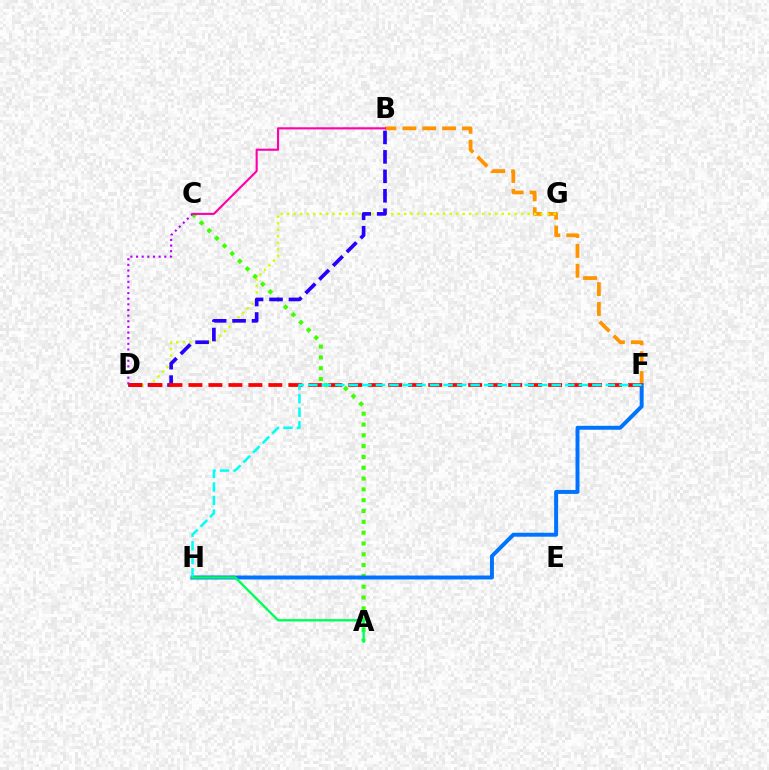{('B', 'F'): [{'color': '#ff9400', 'line_style': 'dashed', 'thickness': 2.7}], ('A', 'C'): [{'color': '#3dff00', 'line_style': 'dotted', 'thickness': 2.94}], ('D', 'G'): [{'color': '#d1ff00', 'line_style': 'dotted', 'thickness': 1.77}], ('B', 'D'): [{'color': '#2500ff', 'line_style': 'dashed', 'thickness': 2.64}], ('F', 'H'): [{'color': '#0074ff', 'line_style': 'solid', 'thickness': 2.84}, {'color': '#00fff6', 'line_style': 'dashed', 'thickness': 1.84}], ('D', 'F'): [{'color': '#ff0000', 'line_style': 'dashed', 'thickness': 2.71}], ('C', 'D'): [{'color': '#b900ff', 'line_style': 'dotted', 'thickness': 1.53}], ('B', 'C'): [{'color': '#ff00ac', 'line_style': 'solid', 'thickness': 1.53}], ('A', 'H'): [{'color': '#00ff5c', 'line_style': 'solid', 'thickness': 1.71}]}